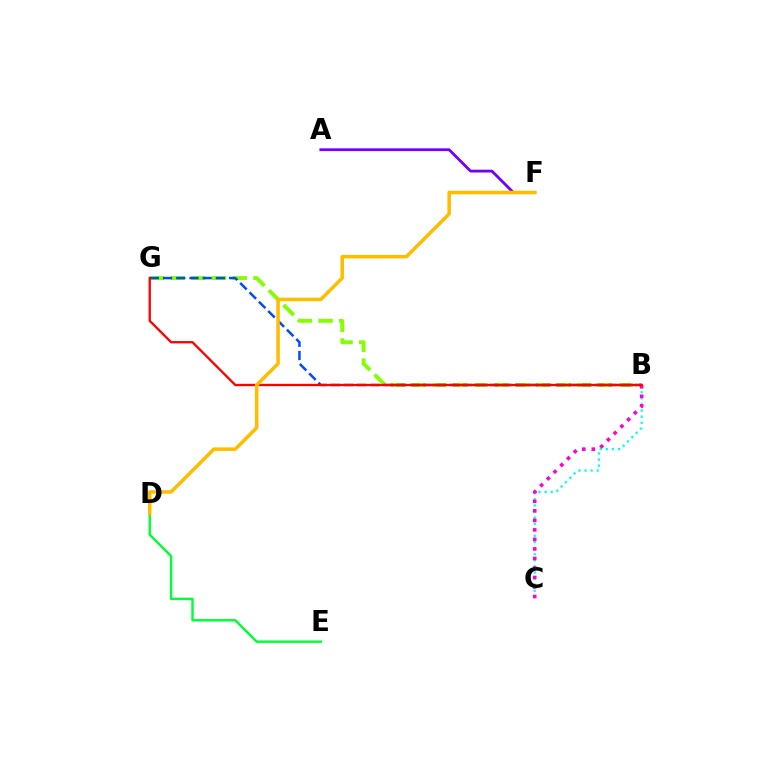{('D', 'E'): [{'color': '#00ff39', 'line_style': 'solid', 'thickness': 1.74}], ('B', 'G'): [{'color': '#84ff00', 'line_style': 'dashed', 'thickness': 2.81}, {'color': '#004bff', 'line_style': 'dashed', 'thickness': 1.8}, {'color': '#ff0000', 'line_style': 'solid', 'thickness': 1.66}], ('B', 'C'): [{'color': '#00fff6', 'line_style': 'dotted', 'thickness': 1.66}, {'color': '#ff00cf', 'line_style': 'dotted', 'thickness': 2.59}], ('A', 'F'): [{'color': '#7200ff', 'line_style': 'solid', 'thickness': 2.02}], ('D', 'F'): [{'color': '#ffbd00', 'line_style': 'solid', 'thickness': 2.54}]}